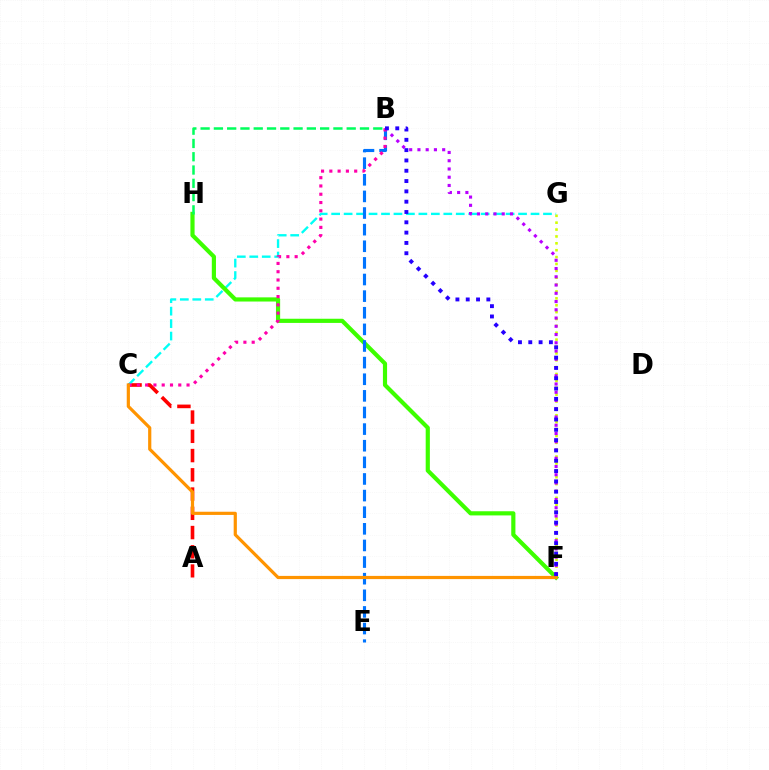{('F', 'G'): [{'color': '#d1ff00', 'line_style': 'dotted', 'thickness': 1.87}], ('A', 'C'): [{'color': '#ff0000', 'line_style': 'dashed', 'thickness': 2.61}], ('C', 'G'): [{'color': '#00fff6', 'line_style': 'dashed', 'thickness': 1.69}], ('F', 'H'): [{'color': '#3dff00', 'line_style': 'solid', 'thickness': 3.0}], ('B', 'E'): [{'color': '#0074ff', 'line_style': 'dashed', 'thickness': 2.26}], ('B', 'F'): [{'color': '#b900ff', 'line_style': 'dotted', 'thickness': 2.24}, {'color': '#2500ff', 'line_style': 'dotted', 'thickness': 2.8}], ('B', 'C'): [{'color': '#ff00ac', 'line_style': 'dotted', 'thickness': 2.25}], ('C', 'F'): [{'color': '#ff9400', 'line_style': 'solid', 'thickness': 2.3}], ('B', 'H'): [{'color': '#00ff5c', 'line_style': 'dashed', 'thickness': 1.8}]}